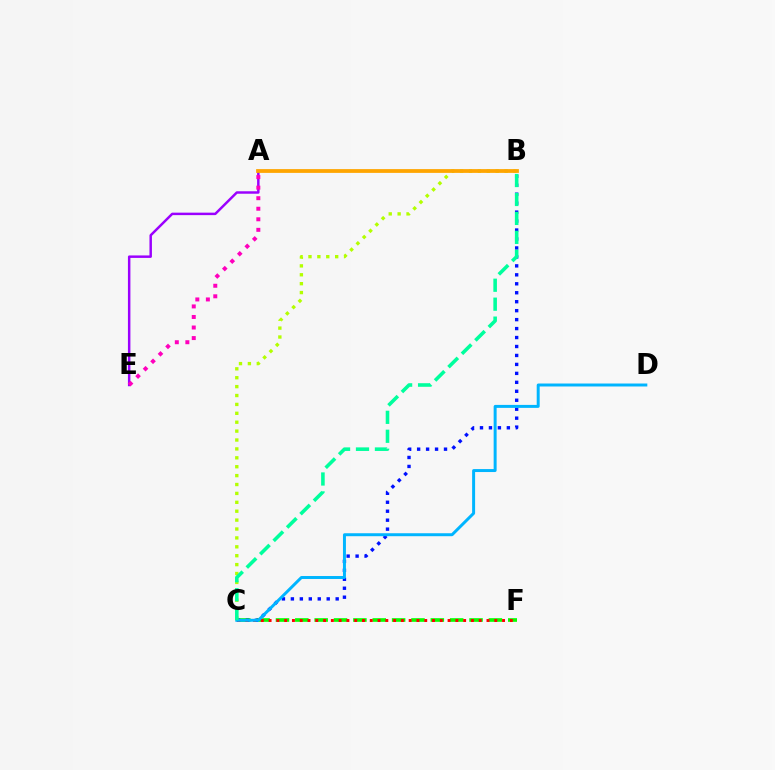{('C', 'F'): [{'color': '#08ff00', 'line_style': 'dashed', 'thickness': 2.63}, {'color': '#ff0000', 'line_style': 'dotted', 'thickness': 2.11}], ('A', 'E'): [{'color': '#9b00ff', 'line_style': 'solid', 'thickness': 1.78}, {'color': '#ff00bd', 'line_style': 'dotted', 'thickness': 2.87}], ('B', 'C'): [{'color': '#b3ff00', 'line_style': 'dotted', 'thickness': 2.42}, {'color': '#0010ff', 'line_style': 'dotted', 'thickness': 2.43}, {'color': '#00ff9d', 'line_style': 'dashed', 'thickness': 2.57}], ('C', 'D'): [{'color': '#00b5ff', 'line_style': 'solid', 'thickness': 2.14}], ('A', 'B'): [{'color': '#ffa500', 'line_style': 'solid', 'thickness': 2.72}]}